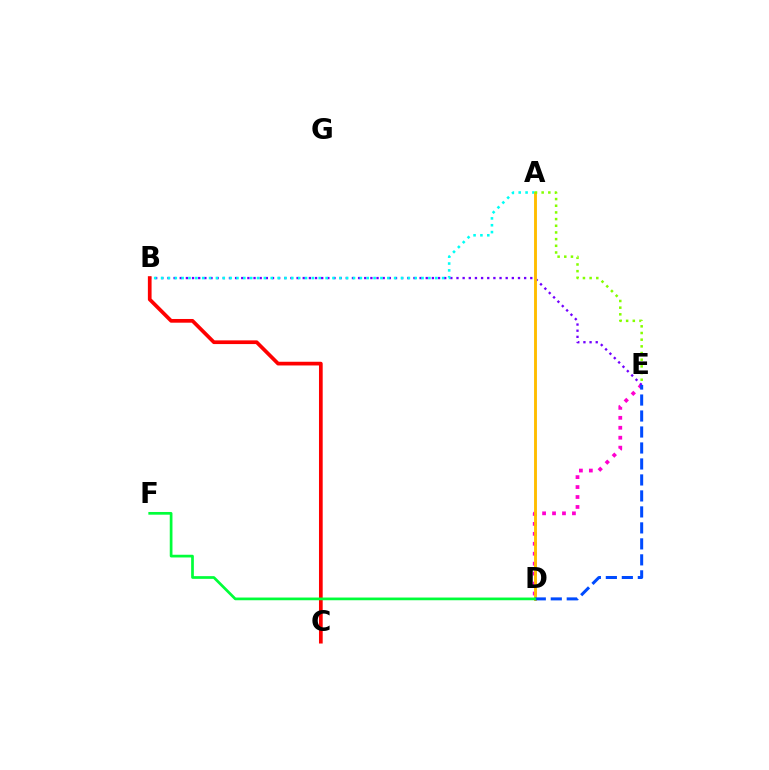{('D', 'E'): [{'color': '#ff00cf', 'line_style': 'dotted', 'thickness': 2.7}, {'color': '#004bff', 'line_style': 'dashed', 'thickness': 2.17}], ('B', 'E'): [{'color': '#7200ff', 'line_style': 'dotted', 'thickness': 1.67}], ('A', 'B'): [{'color': '#00fff6', 'line_style': 'dotted', 'thickness': 1.86}], ('A', 'D'): [{'color': '#ffbd00', 'line_style': 'solid', 'thickness': 2.08}], ('B', 'C'): [{'color': '#ff0000', 'line_style': 'solid', 'thickness': 2.67}], ('D', 'F'): [{'color': '#00ff39', 'line_style': 'solid', 'thickness': 1.95}], ('A', 'E'): [{'color': '#84ff00', 'line_style': 'dotted', 'thickness': 1.81}]}